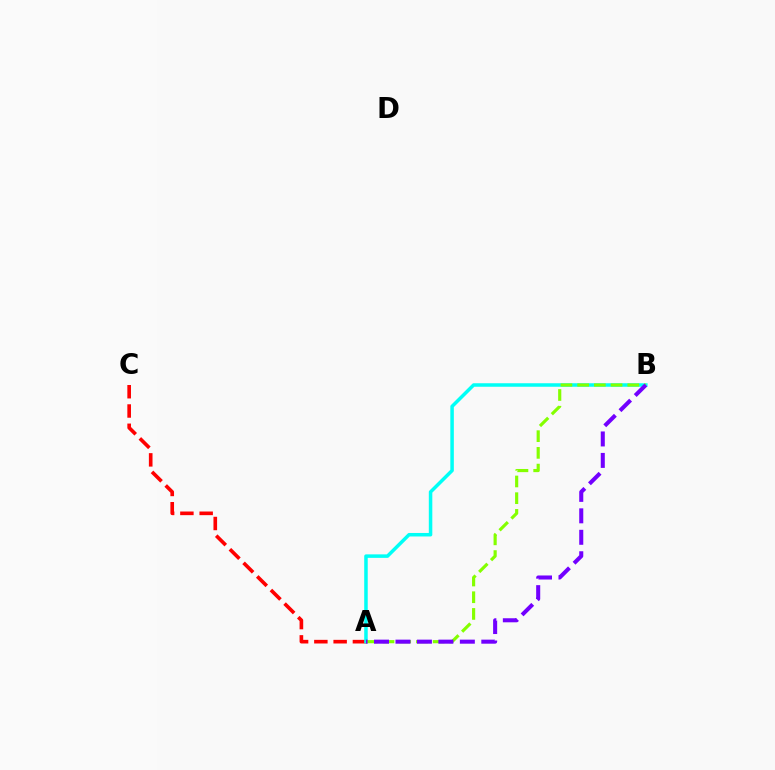{('A', 'C'): [{'color': '#ff0000', 'line_style': 'dashed', 'thickness': 2.62}], ('A', 'B'): [{'color': '#00fff6', 'line_style': 'solid', 'thickness': 2.52}, {'color': '#84ff00', 'line_style': 'dashed', 'thickness': 2.27}, {'color': '#7200ff', 'line_style': 'dashed', 'thickness': 2.92}]}